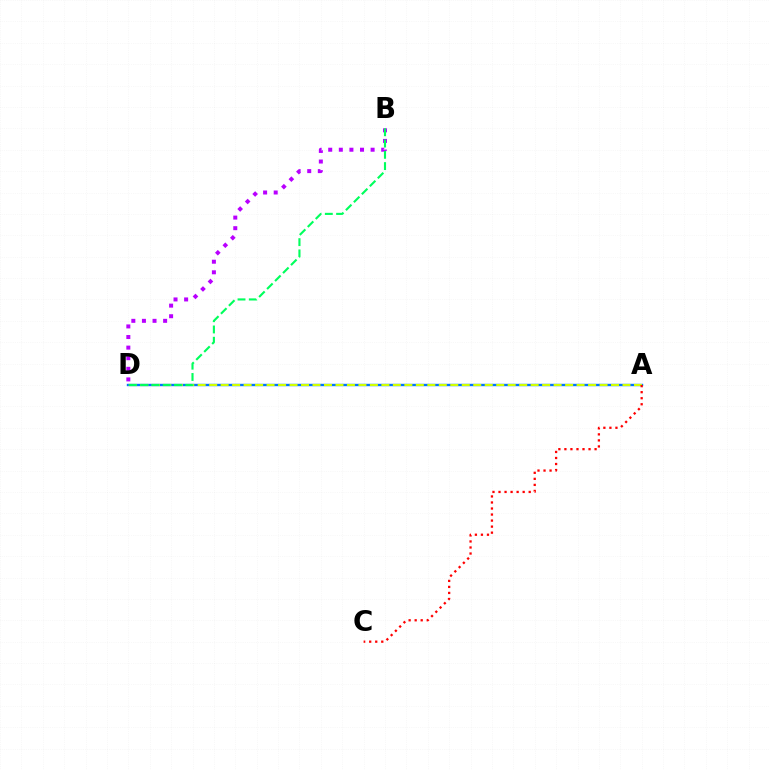{('A', 'D'): [{'color': '#0074ff', 'line_style': 'solid', 'thickness': 1.72}, {'color': '#d1ff00', 'line_style': 'dashed', 'thickness': 1.56}], ('B', 'D'): [{'color': '#b900ff', 'line_style': 'dotted', 'thickness': 2.88}, {'color': '#00ff5c', 'line_style': 'dashed', 'thickness': 1.53}], ('A', 'C'): [{'color': '#ff0000', 'line_style': 'dotted', 'thickness': 1.64}]}